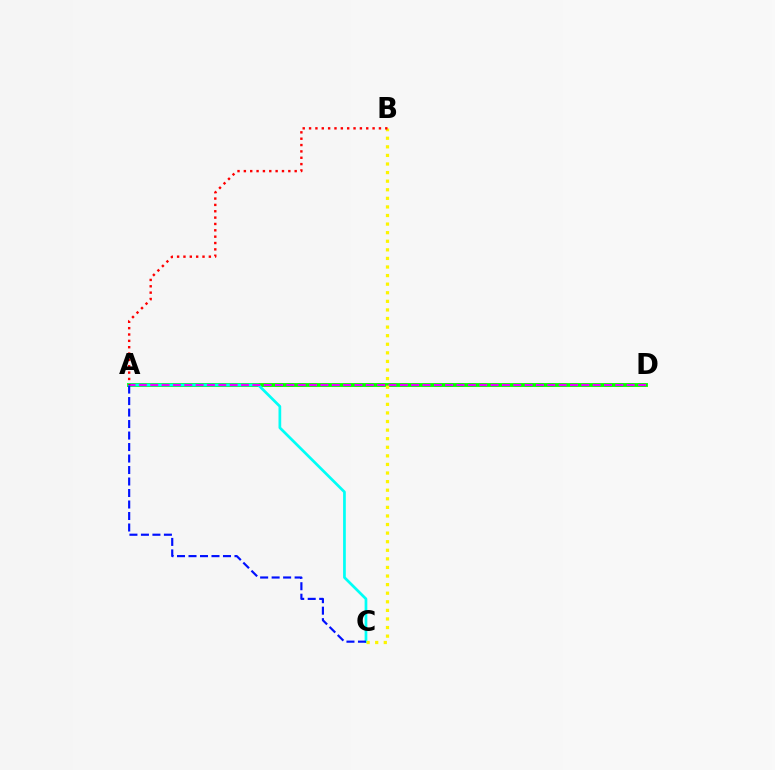{('A', 'D'): [{'color': '#08ff00', 'line_style': 'solid', 'thickness': 2.8}, {'color': '#ee00ff', 'line_style': 'dashed', 'thickness': 1.54}], ('A', 'C'): [{'color': '#00fff6', 'line_style': 'solid', 'thickness': 1.96}, {'color': '#0010ff', 'line_style': 'dashed', 'thickness': 1.56}], ('B', 'C'): [{'color': '#fcf500', 'line_style': 'dotted', 'thickness': 2.33}], ('A', 'B'): [{'color': '#ff0000', 'line_style': 'dotted', 'thickness': 1.73}]}